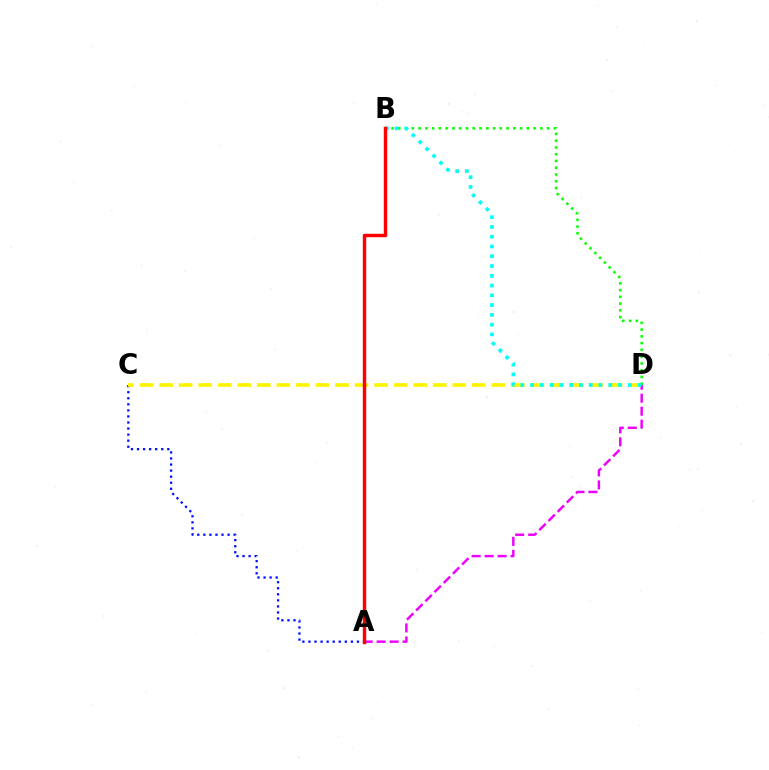{('A', 'C'): [{'color': '#0010ff', 'line_style': 'dotted', 'thickness': 1.65}], ('C', 'D'): [{'color': '#fcf500', 'line_style': 'dashed', 'thickness': 2.66}], ('A', 'D'): [{'color': '#ee00ff', 'line_style': 'dashed', 'thickness': 1.77}], ('B', 'D'): [{'color': '#08ff00', 'line_style': 'dotted', 'thickness': 1.84}, {'color': '#00fff6', 'line_style': 'dotted', 'thickness': 2.65}], ('A', 'B'): [{'color': '#ff0000', 'line_style': 'solid', 'thickness': 2.47}]}